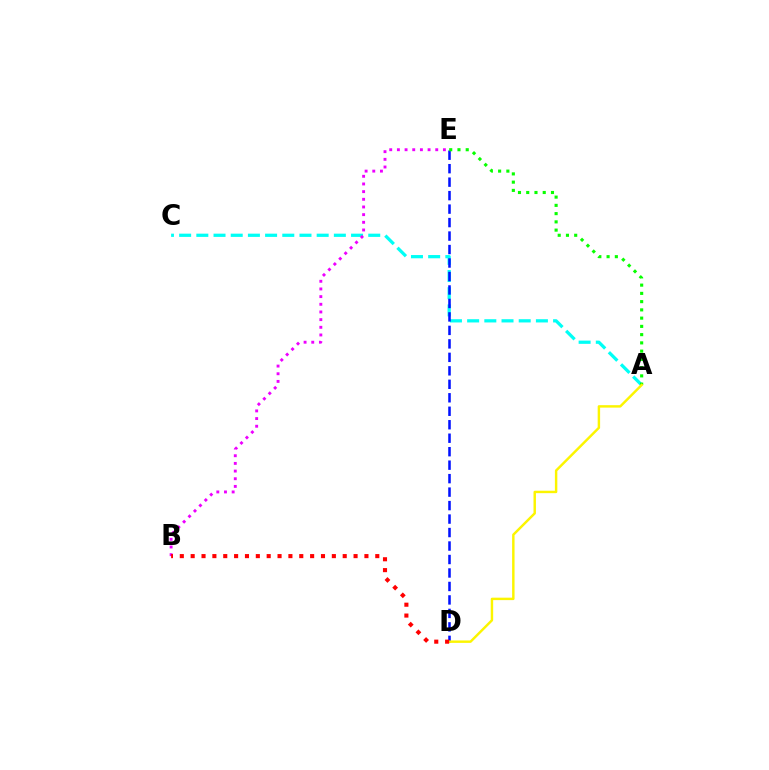{('A', 'C'): [{'color': '#00fff6', 'line_style': 'dashed', 'thickness': 2.34}], ('B', 'E'): [{'color': '#ee00ff', 'line_style': 'dotted', 'thickness': 2.08}], ('D', 'E'): [{'color': '#0010ff', 'line_style': 'dashed', 'thickness': 1.83}], ('A', 'E'): [{'color': '#08ff00', 'line_style': 'dotted', 'thickness': 2.24}], ('A', 'D'): [{'color': '#fcf500', 'line_style': 'solid', 'thickness': 1.76}], ('B', 'D'): [{'color': '#ff0000', 'line_style': 'dotted', 'thickness': 2.95}]}